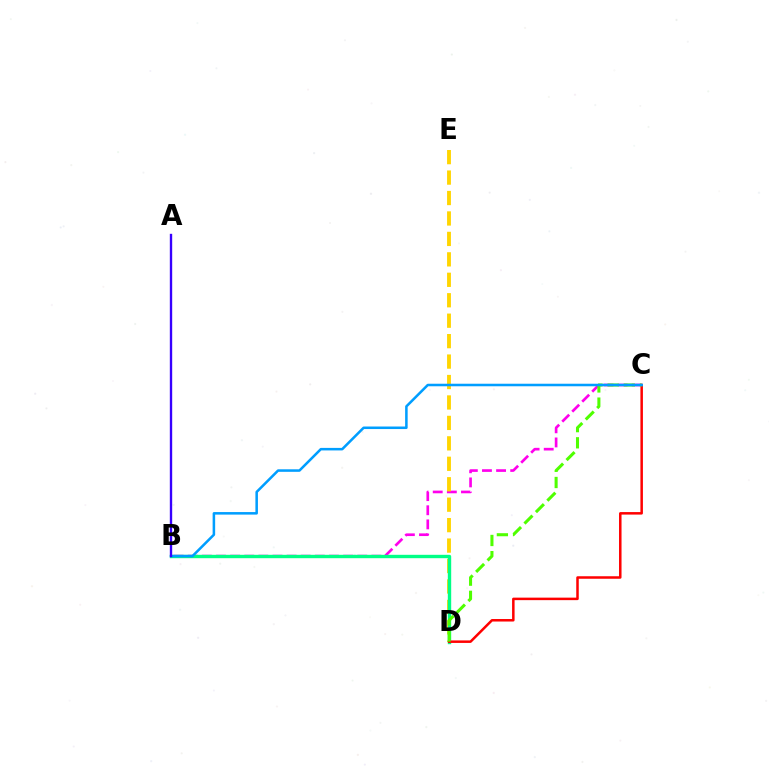{('B', 'C'): [{'color': '#ff00ed', 'line_style': 'dashed', 'thickness': 1.92}, {'color': '#009eff', 'line_style': 'solid', 'thickness': 1.83}], ('D', 'E'): [{'color': '#ffd500', 'line_style': 'dashed', 'thickness': 2.78}], ('B', 'D'): [{'color': '#00ff86', 'line_style': 'solid', 'thickness': 2.44}], ('C', 'D'): [{'color': '#ff0000', 'line_style': 'solid', 'thickness': 1.81}, {'color': '#4fff00', 'line_style': 'dashed', 'thickness': 2.2}], ('A', 'B'): [{'color': '#3700ff', 'line_style': 'solid', 'thickness': 1.71}]}